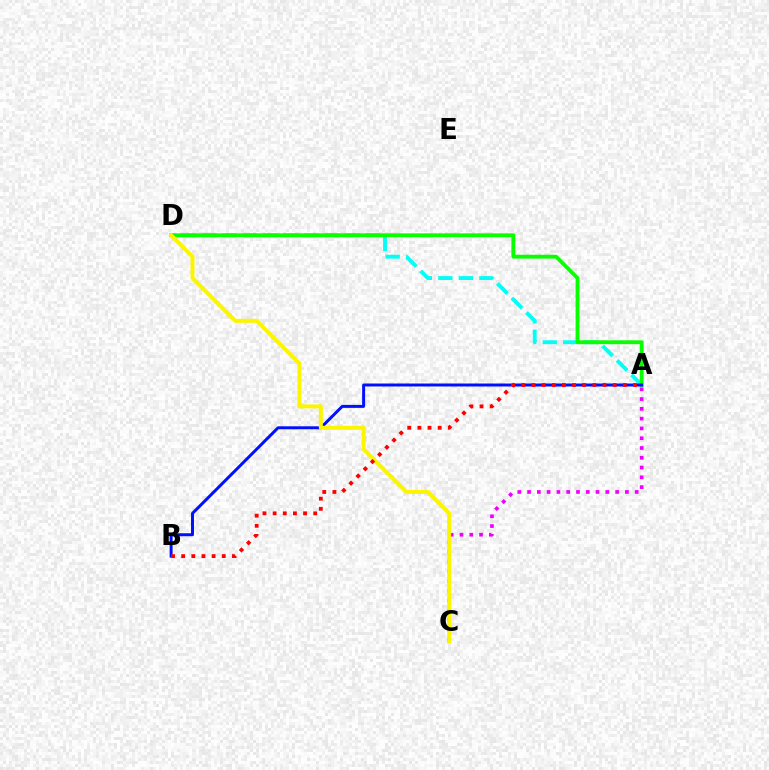{('A', 'D'): [{'color': '#00fff6', 'line_style': 'dashed', 'thickness': 2.78}, {'color': '#08ff00', 'line_style': 'solid', 'thickness': 2.76}], ('A', 'C'): [{'color': '#ee00ff', 'line_style': 'dotted', 'thickness': 2.66}], ('A', 'B'): [{'color': '#0010ff', 'line_style': 'solid', 'thickness': 2.15}, {'color': '#ff0000', 'line_style': 'dotted', 'thickness': 2.76}], ('C', 'D'): [{'color': '#fcf500', 'line_style': 'solid', 'thickness': 2.87}]}